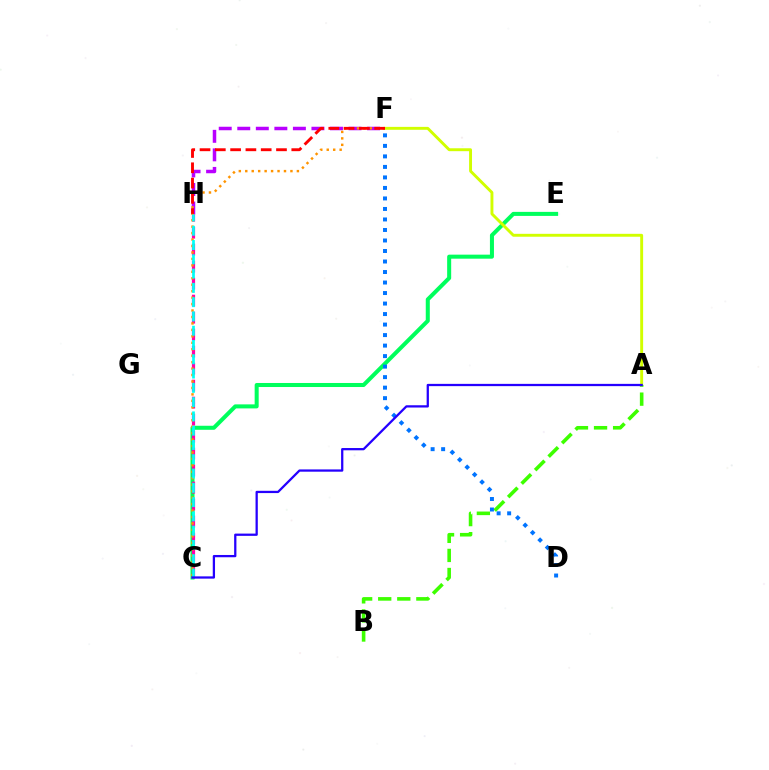{('F', 'H'): [{'color': '#b900ff', 'line_style': 'dashed', 'thickness': 2.52}, {'color': '#ff0000', 'line_style': 'dashed', 'thickness': 2.08}], ('C', 'E'): [{'color': '#00ff5c', 'line_style': 'solid', 'thickness': 2.9}], ('A', 'F'): [{'color': '#d1ff00', 'line_style': 'solid', 'thickness': 2.1}], ('A', 'B'): [{'color': '#3dff00', 'line_style': 'dashed', 'thickness': 2.59}], ('C', 'H'): [{'color': '#ff00ac', 'line_style': 'dashed', 'thickness': 2.31}, {'color': '#00fff6', 'line_style': 'dashed', 'thickness': 1.94}], ('D', 'F'): [{'color': '#0074ff', 'line_style': 'dotted', 'thickness': 2.86}], ('C', 'F'): [{'color': '#ff9400', 'line_style': 'dotted', 'thickness': 1.75}], ('A', 'C'): [{'color': '#2500ff', 'line_style': 'solid', 'thickness': 1.63}]}